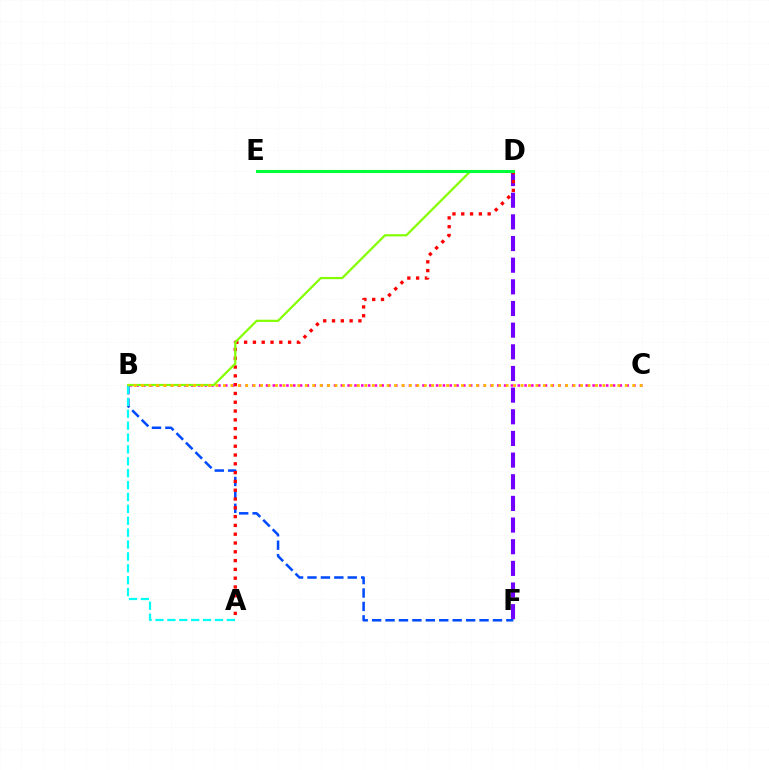{('D', 'F'): [{'color': '#7200ff', 'line_style': 'dashed', 'thickness': 2.94}], ('B', 'F'): [{'color': '#004bff', 'line_style': 'dashed', 'thickness': 1.82}], ('A', 'D'): [{'color': '#ff0000', 'line_style': 'dotted', 'thickness': 2.39}], ('B', 'C'): [{'color': '#ff00cf', 'line_style': 'dotted', 'thickness': 1.85}, {'color': '#ffbd00', 'line_style': 'dotted', 'thickness': 2.02}], ('A', 'B'): [{'color': '#00fff6', 'line_style': 'dashed', 'thickness': 1.62}], ('B', 'D'): [{'color': '#84ff00', 'line_style': 'solid', 'thickness': 1.6}], ('D', 'E'): [{'color': '#00ff39', 'line_style': 'solid', 'thickness': 2.21}]}